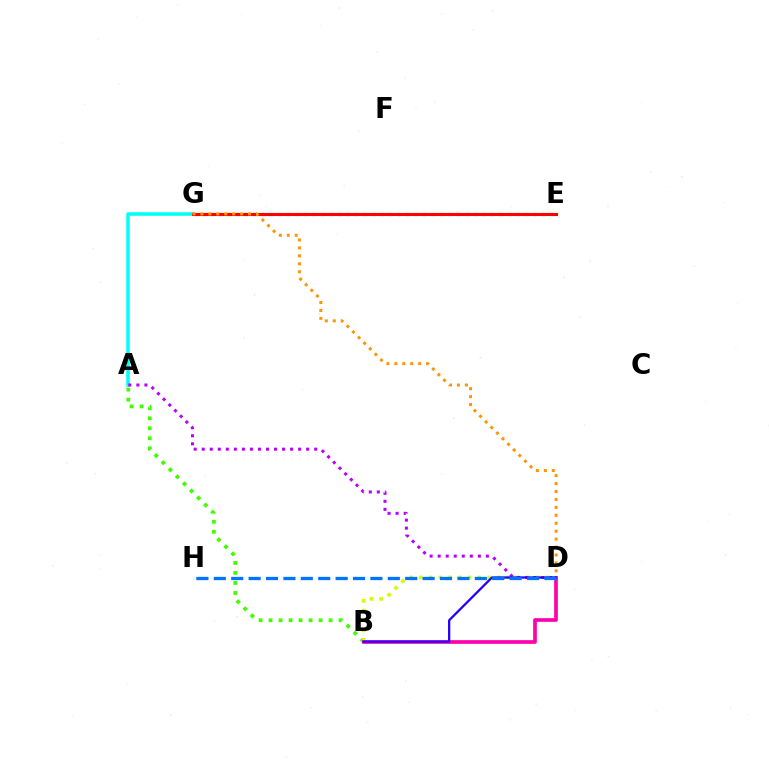{('A', 'B'): [{'color': '#3dff00', 'line_style': 'dotted', 'thickness': 2.72}], ('B', 'D'): [{'color': '#d1ff00', 'line_style': 'dotted', 'thickness': 2.64}, {'color': '#ff00ac', 'line_style': 'solid', 'thickness': 2.64}, {'color': '#2500ff', 'line_style': 'solid', 'thickness': 1.64}], ('A', 'G'): [{'color': '#00fff6', 'line_style': 'solid', 'thickness': 2.56}], ('A', 'D'): [{'color': '#b900ff', 'line_style': 'dotted', 'thickness': 2.18}], ('E', 'G'): [{'color': '#00ff5c', 'line_style': 'dotted', 'thickness': 2.31}, {'color': '#ff0000', 'line_style': 'solid', 'thickness': 2.22}], ('D', 'G'): [{'color': '#ff9400', 'line_style': 'dotted', 'thickness': 2.16}], ('D', 'H'): [{'color': '#0074ff', 'line_style': 'dashed', 'thickness': 2.36}]}